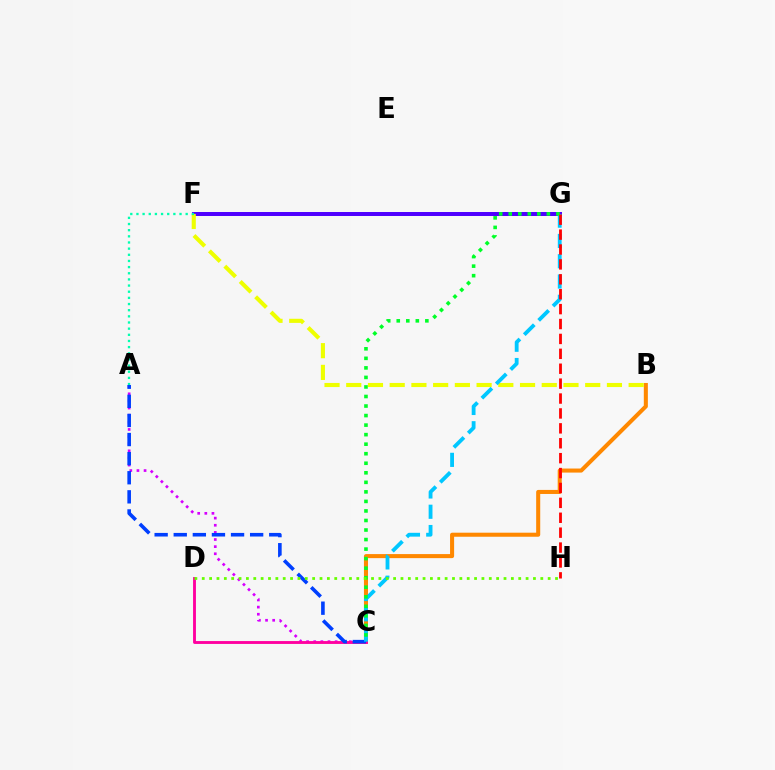{('A', 'C'): [{'color': '#d600ff', 'line_style': 'dotted', 'thickness': 1.94}, {'color': '#003fff', 'line_style': 'dashed', 'thickness': 2.59}], ('F', 'G'): [{'color': '#4f00ff', 'line_style': 'solid', 'thickness': 2.87}], ('B', 'C'): [{'color': '#ff8800', 'line_style': 'solid', 'thickness': 2.92}], ('C', 'D'): [{'color': '#ff00a0', 'line_style': 'solid', 'thickness': 2.06}], ('B', 'F'): [{'color': '#eeff00', 'line_style': 'dashed', 'thickness': 2.95}], ('C', 'G'): [{'color': '#00c7ff', 'line_style': 'dashed', 'thickness': 2.76}, {'color': '#00ff27', 'line_style': 'dotted', 'thickness': 2.59}], ('A', 'F'): [{'color': '#00ffaf', 'line_style': 'dotted', 'thickness': 1.67}], ('G', 'H'): [{'color': '#ff0000', 'line_style': 'dashed', 'thickness': 2.02}], ('D', 'H'): [{'color': '#66ff00', 'line_style': 'dotted', 'thickness': 2.0}]}